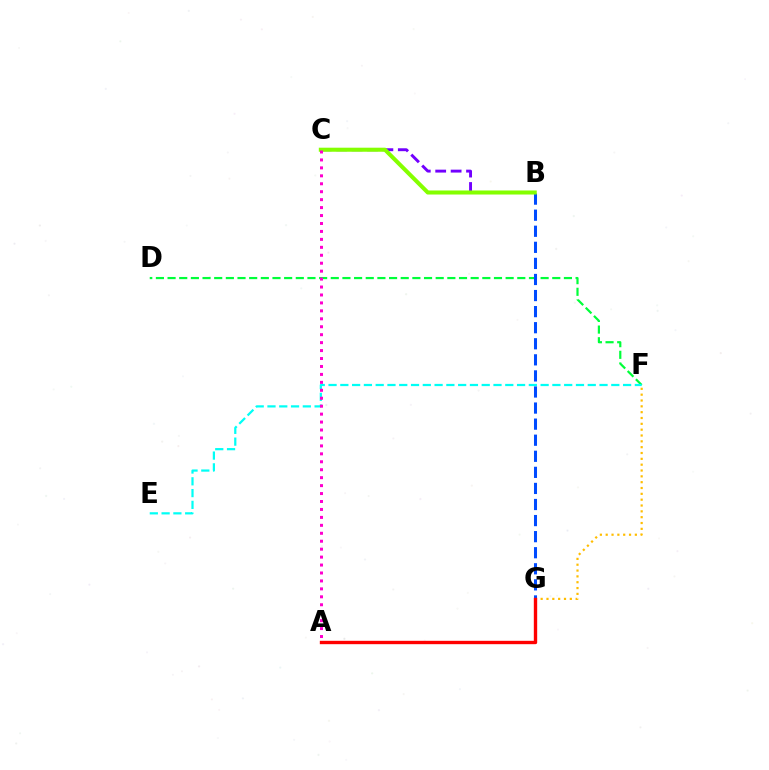{('F', 'G'): [{'color': '#ffbd00', 'line_style': 'dotted', 'thickness': 1.59}], ('D', 'F'): [{'color': '#00ff39', 'line_style': 'dashed', 'thickness': 1.58}], ('B', 'C'): [{'color': '#7200ff', 'line_style': 'dashed', 'thickness': 2.09}, {'color': '#84ff00', 'line_style': 'solid', 'thickness': 2.92}], ('B', 'G'): [{'color': '#004bff', 'line_style': 'dashed', 'thickness': 2.18}], ('A', 'G'): [{'color': '#ff0000', 'line_style': 'solid', 'thickness': 2.42}], ('E', 'F'): [{'color': '#00fff6', 'line_style': 'dashed', 'thickness': 1.6}], ('A', 'C'): [{'color': '#ff00cf', 'line_style': 'dotted', 'thickness': 2.16}]}